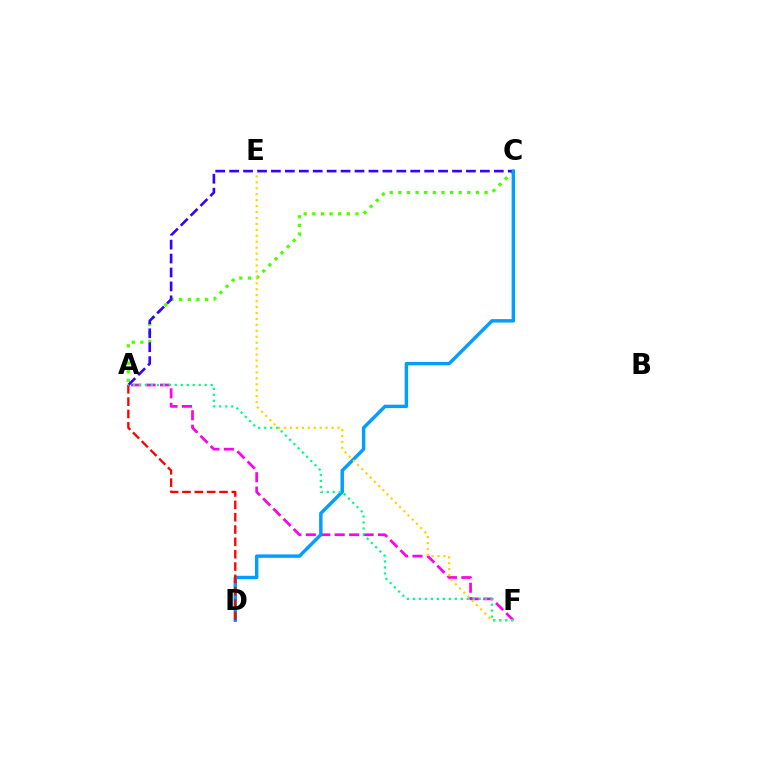{('A', 'F'): [{'color': '#ff00ed', 'line_style': 'dashed', 'thickness': 1.96}, {'color': '#00ff86', 'line_style': 'dotted', 'thickness': 1.63}], ('A', 'C'): [{'color': '#4fff00', 'line_style': 'dotted', 'thickness': 2.34}, {'color': '#3700ff', 'line_style': 'dashed', 'thickness': 1.89}], ('C', 'D'): [{'color': '#009eff', 'line_style': 'solid', 'thickness': 2.47}], ('E', 'F'): [{'color': '#ffd500', 'line_style': 'dotted', 'thickness': 1.61}], ('A', 'D'): [{'color': '#ff0000', 'line_style': 'dashed', 'thickness': 1.68}]}